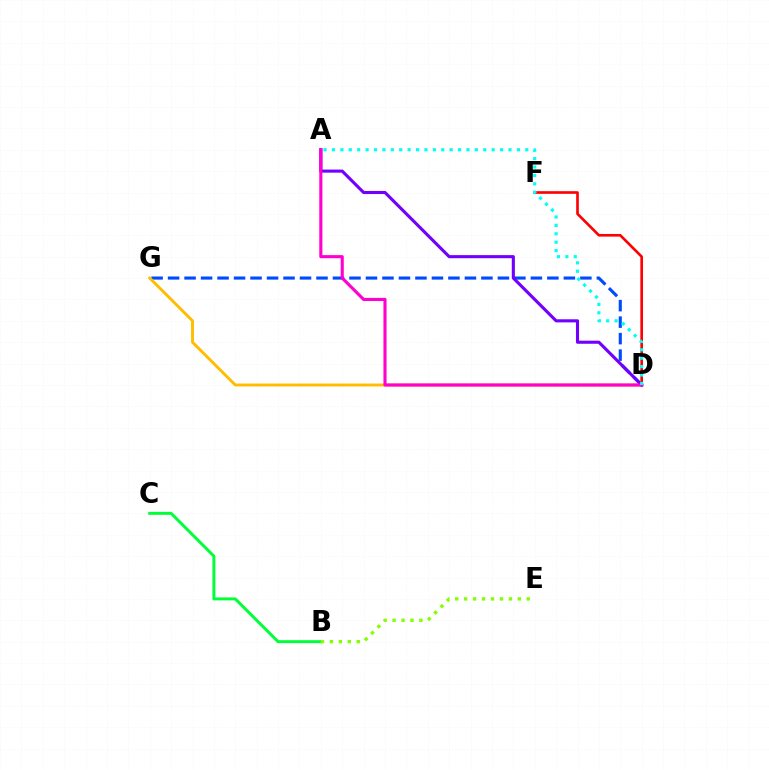{('D', 'G'): [{'color': '#004bff', 'line_style': 'dashed', 'thickness': 2.24}, {'color': '#ffbd00', 'line_style': 'solid', 'thickness': 2.1}], ('D', 'F'): [{'color': '#ff0000', 'line_style': 'solid', 'thickness': 1.9}], ('A', 'D'): [{'color': '#7200ff', 'line_style': 'solid', 'thickness': 2.23}, {'color': '#ff00cf', 'line_style': 'solid', 'thickness': 2.23}, {'color': '#00fff6', 'line_style': 'dotted', 'thickness': 2.28}], ('B', 'C'): [{'color': '#00ff39', 'line_style': 'solid', 'thickness': 2.13}], ('B', 'E'): [{'color': '#84ff00', 'line_style': 'dotted', 'thickness': 2.43}]}